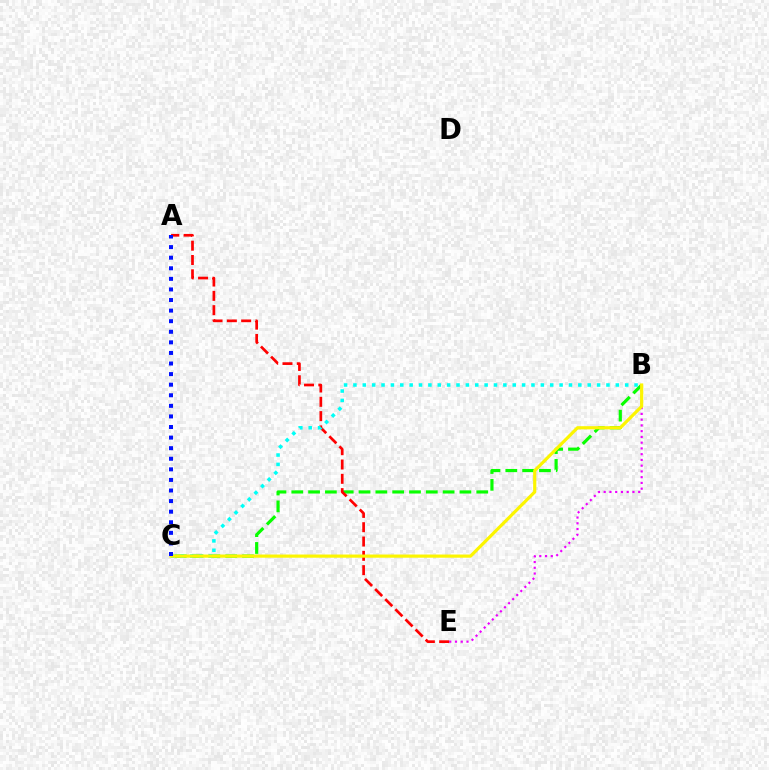{('B', 'C'): [{'color': '#08ff00', 'line_style': 'dashed', 'thickness': 2.28}, {'color': '#00fff6', 'line_style': 'dotted', 'thickness': 2.55}, {'color': '#fcf500', 'line_style': 'solid', 'thickness': 2.29}], ('B', 'E'): [{'color': '#ee00ff', 'line_style': 'dotted', 'thickness': 1.56}], ('A', 'E'): [{'color': '#ff0000', 'line_style': 'dashed', 'thickness': 1.94}], ('A', 'C'): [{'color': '#0010ff', 'line_style': 'dotted', 'thickness': 2.88}]}